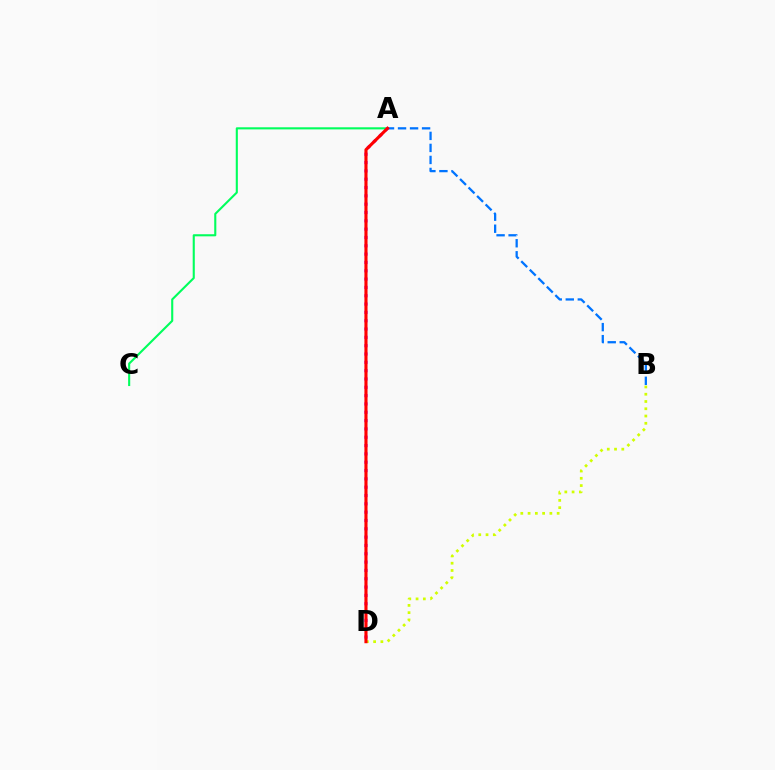{('A', 'C'): [{'color': '#00ff5c', 'line_style': 'solid', 'thickness': 1.51}], ('B', 'D'): [{'color': '#d1ff00', 'line_style': 'dotted', 'thickness': 1.97}], ('A', 'B'): [{'color': '#0074ff', 'line_style': 'dashed', 'thickness': 1.63}], ('A', 'D'): [{'color': '#b900ff', 'line_style': 'dotted', 'thickness': 2.26}, {'color': '#ff0000', 'line_style': 'solid', 'thickness': 2.24}]}